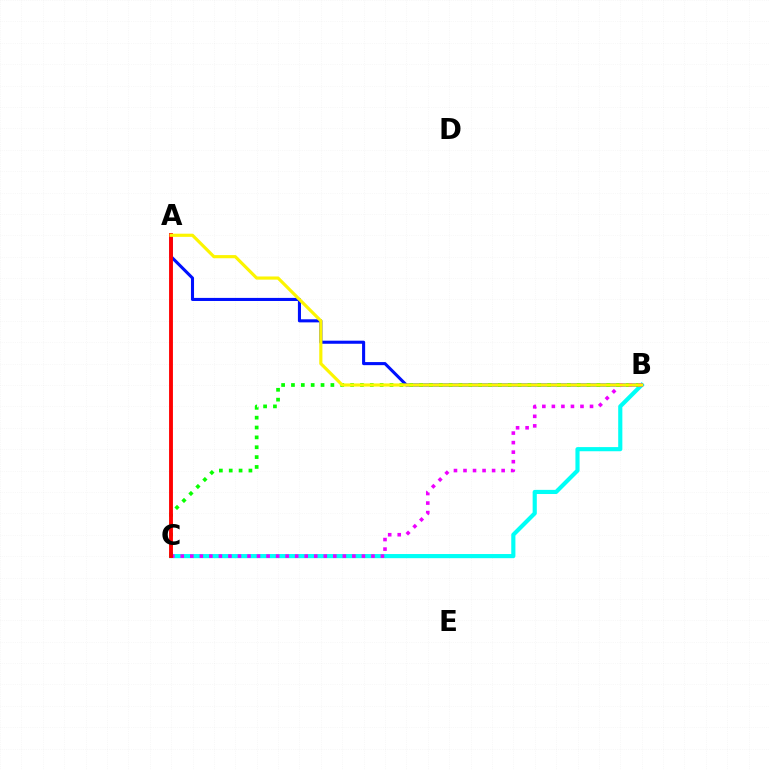{('B', 'C'): [{'color': '#00fff6', 'line_style': 'solid', 'thickness': 2.99}, {'color': '#08ff00', 'line_style': 'dotted', 'thickness': 2.68}, {'color': '#ee00ff', 'line_style': 'dotted', 'thickness': 2.59}], ('A', 'B'): [{'color': '#0010ff', 'line_style': 'solid', 'thickness': 2.22}, {'color': '#fcf500', 'line_style': 'solid', 'thickness': 2.27}], ('A', 'C'): [{'color': '#ff0000', 'line_style': 'solid', 'thickness': 2.78}]}